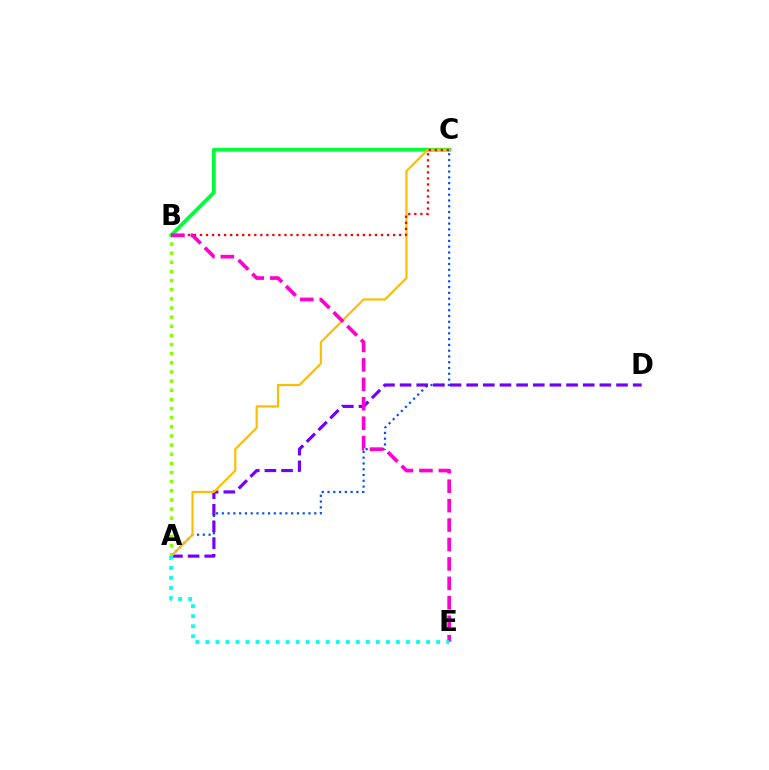{('A', 'C'): [{'color': '#004bff', 'line_style': 'dotted', 'thickness': 1.57}, {'color': '#ffbd00', 'line_style': 'solid', 'thickness': 1.56}], ('B', 'C'): [{'color': '#00ff39', 'line_style': 'solid', 'thickness': 2.71}, {'color': '#ff0000', 'line_style': 'dotted', 'thickness': 1.64}], ('A', 'D'): [{'color': '#7200ff', 'line_style': 'dashed', 'thickness': 2.26}], ('A', 'B'): [{'color': '#84ff00', 'line_style': 'dotted', 'thickness': 2.48}], ('B', 'E'): [{'color': '#ff00cf', 'line_style': 'dashed', 'thickness': 2.64}], ('A', 'E'): [{'color': '#00fff6', 'line_style': 'dotted', 'thickness': 2.73}]}